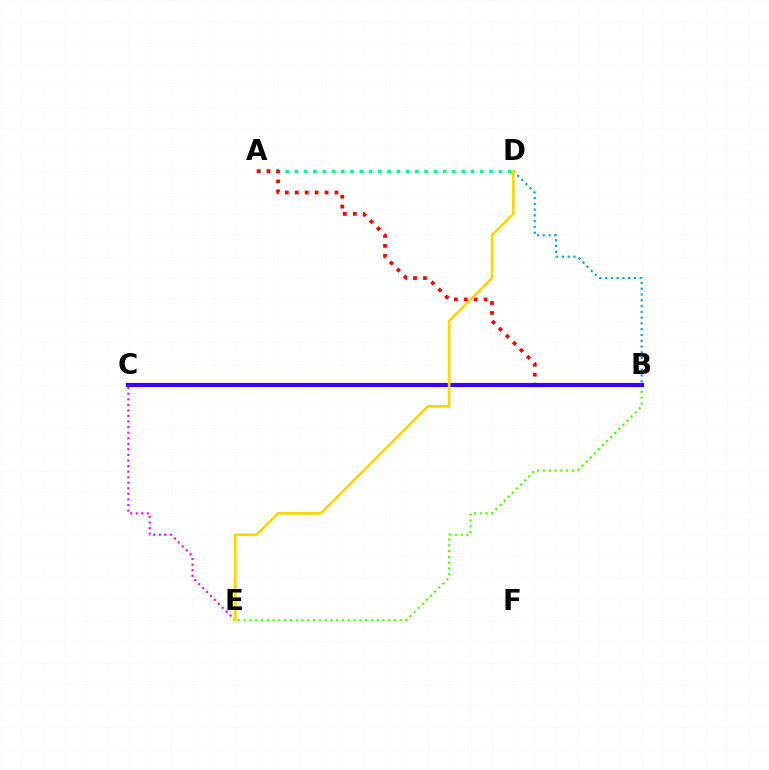{('B', 'E'): [{'color': '#4fff00', 'line_style': 'dotted', 'thickness': 1.57}], ('C', 'E'): [{'color': '#ff00ed', 'line_style': 'dotted', 'thickness': 1.51}], ('A', 'D'): [{'color': '#00ff86', 'line_style': 'dotted', 'thickness': 2.52}], ('B', 'D'): [{'color': '#009eff', 'line_style': 'dotted', 'thickness': 1.57}], ('A', 'B'): [{'color': '#ff0000', 'line_style': 'dotted', 'thickness': 2.7}], ('B', 'C'): [{'color': '#3700ff', 'line_style': 'solid', 'thickness': 3.0}], ('D', 'E'): [{'color': '#ffd500', 'line_style': 'solid', 'thickness': 1.93}]}